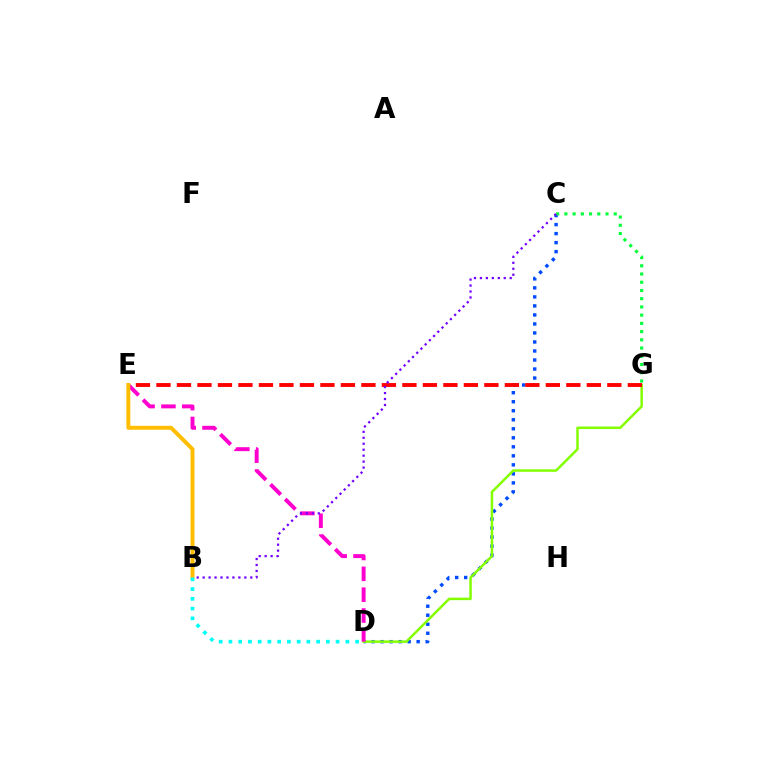{('C', 'D'): [{'color': '#004bff', 'line_style': 'dotted', 'thickness': 2.45}], ('D', 'G'): [{'color': '#84ff00', 'line_style': 'solid', 'thickness': 1.8}], ('D', 'E'): [{'color': '#ff00cf', 'line_style': 'dashed', 'thickness': 2.83}], ('E', 'G'): [{'color': '#ff0000', 'line_style': 'dashed', 'thickness': 2.78}], ('C', 'G'): [{'color': '#00ff39', 'line_style': 'dotted', 'thickness': 2.23}], ('B', 'C'): [{'color': '#7200ff', 'line_style': 'dotted', 'thickness': 1.62}], ('B', 'E'): [{'color': '#ffbd00', 'line_style': 'solid', 'thickness': 2.83}], ('B', 'D'): [{'color': '#00fff6', 'line_style': 'dotted', 'thickness': 2.65}]}